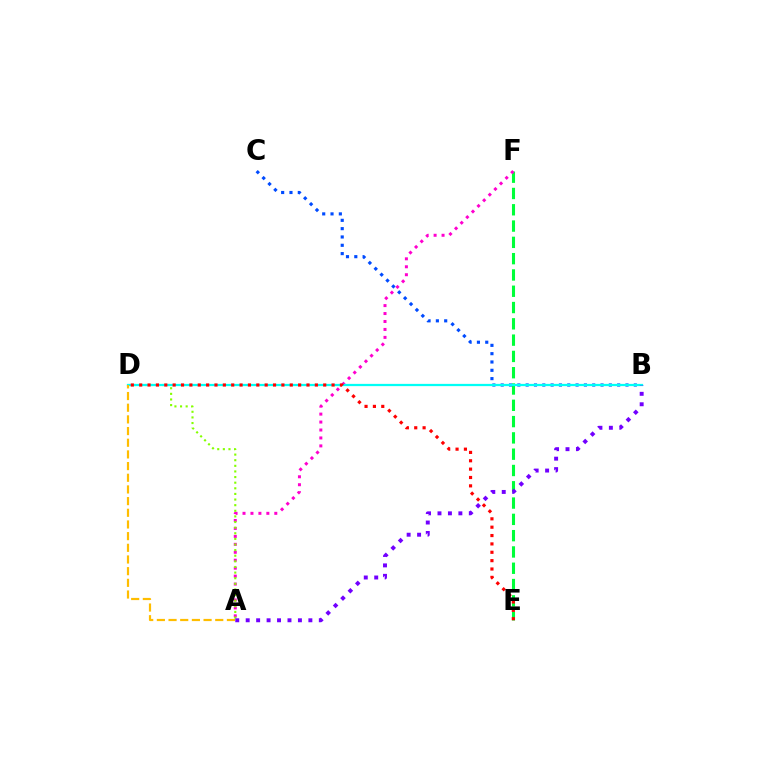{('E', 'F'): [{'color': '#00ff39', 'line_style': 'dashed', 'thickness': 2.21}], ('A', 'F'): [{'color': '#ff00cf', 'line_style': 'dotted', 'thickness': 2.16}], ('A', 'D'): [{'color': '#84ff00', 'line_style': 'dotted', 'thickness': 1.53}, {'color': '#ffbd00', 'line_style': 'dashed', 'thickness': 1.59}], ('B', 'C'): [{'color': '#004bff', 'line_style': 'dotted', 'thickness': 2.26}], ('B', 'D'): [{'color': '#00fff6', 'line_style': 'solid', 'thickness': 1.62}], ('A', 'B'): [{'color': '#7200ff', 'line_style': 'dotted', 'thickness': 2.84}], ('D', 'E'): [{'color': '#ff0000', 'line_style': 'dotted', 'thickness': 2.27}]}